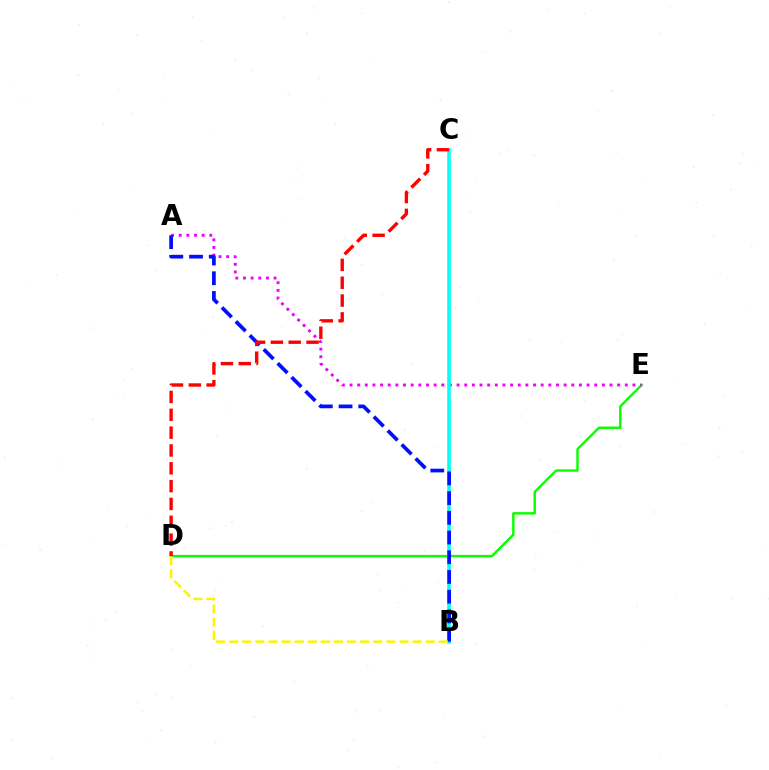{('D', 'E'): [{'color': '#08ff00', 'line_style': 'solid', 'thickness': 1.74}], ('A', 'E'): [{'color': '#ee00ff', 'line_style': 'dotted', 'thickness': 2.08}], ('B', 'C'): [{'color': '#00fff6', 'line_style': 'solid', 'thickness': 2.57}], ('A', 'B'): [{'color': '#0010ff', 'line_style': 'dashed', 'thickness': 2.68}], ('B', 'D'): [{'color': '#fcf500', 'line_style': 'dashed', 'thickness': 1.78}], ('C', 'D'): [{'color': '#ff0000', 'line_style': 'dashed', 'thickness': 2.42}]}